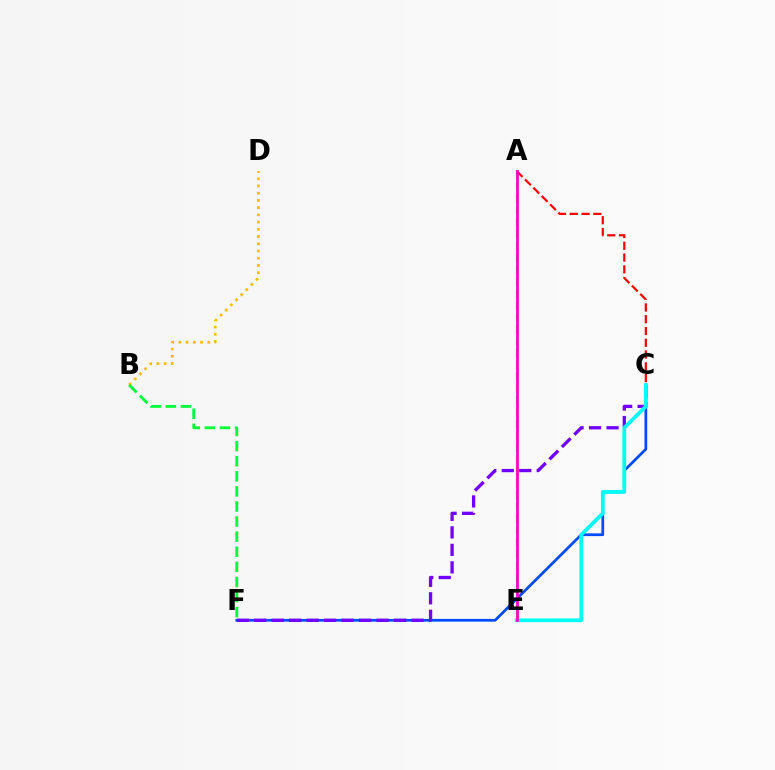{('B', 'D'): [{'color': '#ffbd00', 'line_style': 'dotted', 'thickness': 1.96}], ('A', 'E'): [{'color': '#84ff00', 'line_style': 'dashed', 'thickness': 1.61}, {'color': '#ff00cf', 'line_style': 'solid', 'thickness': 1.99}], ('B', 'F'): [{'color': '#00ff39', 'line_style': 'dashed', 'thickness': 2.05}], ('C', 'F'): [{'color': '#004bff', 'line_style': 'solid', 'thickness': 1.97}, {'color': '#7200ff', 'line_style': 'dashed', 'thickness': 2.38}], ('C', 'E'): [{'color': '#00fff6', 'line_style': 'solid', 'thickness': 2.7}], ('A', 'C'): [{'color': '#ff0000', 'line_style': 'dashed', 'thickness': 1.6}]}